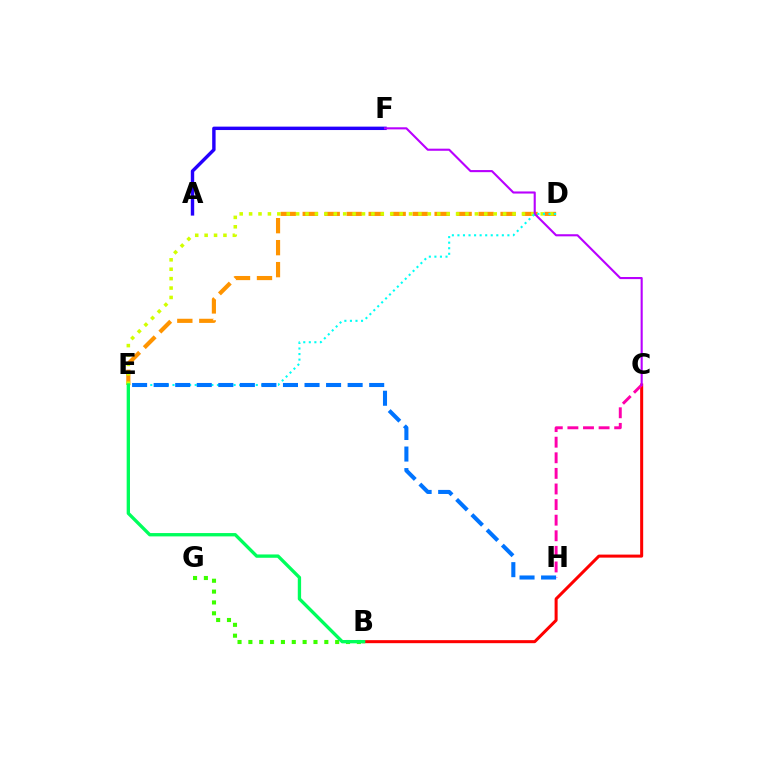{('A', 'F'): [{'color': '#2500ff', 'line_style': 'solid', 'thickness': 2.45}], ('D', 'E'): [{'color': '#ff9400', 'line_style': 'dashed', 'thickness': 2.99}, {'color': '#d1ff00', 'line_style': 'dotted', 'thickness': 2.56}, {'color': '#00fff6', 'line_style': 'dotted', 'thickness': 1.51}], ('B', 'C'): [{'color': '#ff0000', 'line_style': 'solid', 'thickness': 2.18}], ('C', 'H'): [{'color': '#ff00ac', 'line_style': 'dashed', 'thickness': 2.12}], ('C', 'F'): [{'color': '#b900ff', 'line_style': 'solid', 'thickness': 1.52}], ('E', 'H'): [{'color': '#0074ff', 'line_style': 'dashed', 'thickness': 2.93}], ('B', 'G'): [{'color': '#3dff00', 'line_style': 'dotted', 'thickness': 2.95}], ('B', 'E'): [{'color': '#00ff5c', 'line_style': 'solid', 'thickness': 2.4}]}